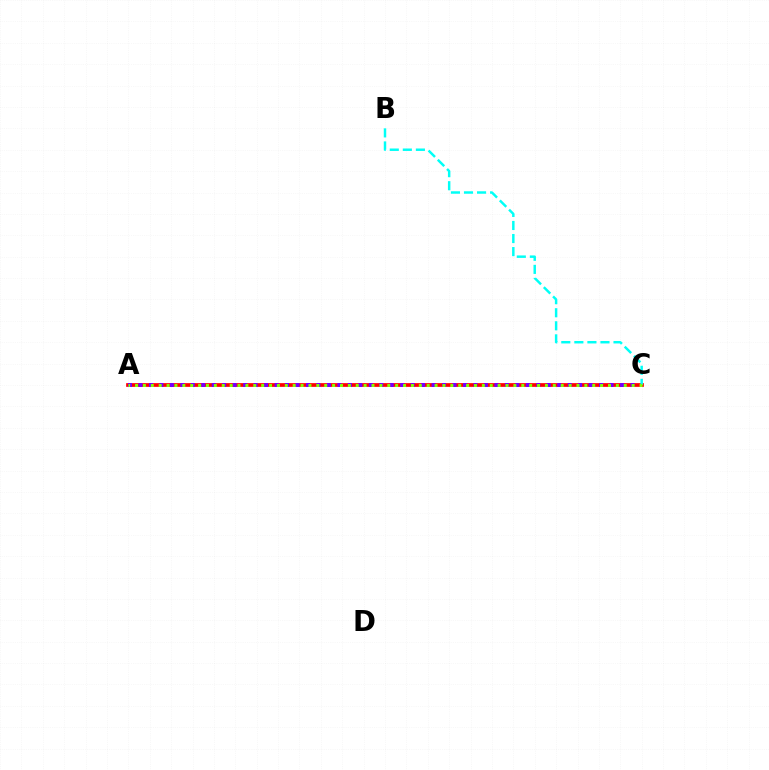{('A', 'C'): [{'color': '#ff0000', 'line_style': 'solid', 'thickness': 2.68}, {'color': '#7200ff', 'line_style': 'dotted', 'thickness': 2.84}, {'color': '#84ff00', 'line_style': 'dotted', 'thickness': 2.14}], ('B', 'C'): [{'color': '#00fff6', 'line_style': 'dashed', 'thickness': 1.77}]}